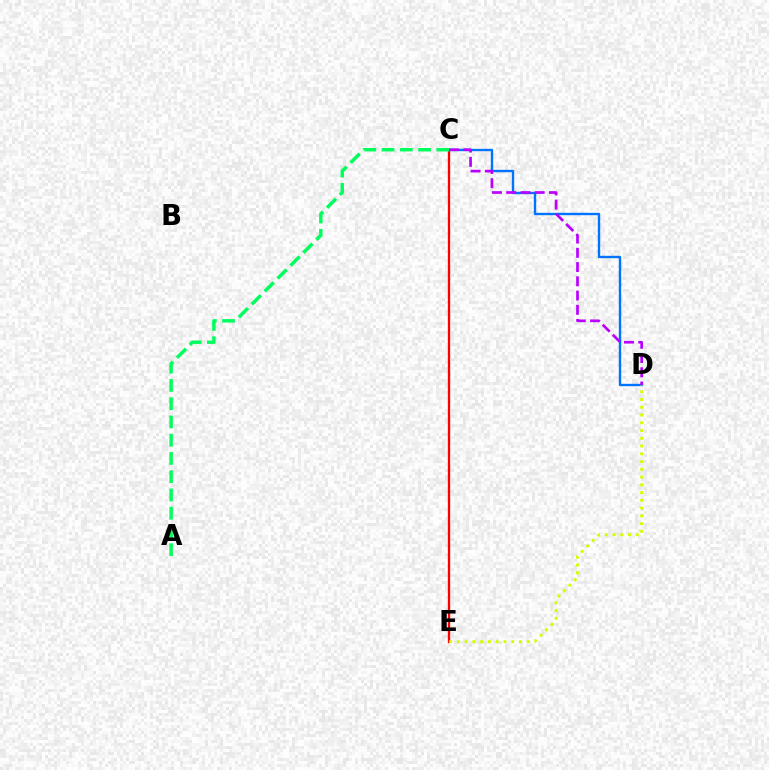{('C', 'E'): [{'color': '#ff0000', 'line_style': 'solid', 'thickness': 1.68}], ('C', 'D'): [{'color': '#0074ff', 'line_style': 'solid', 'thickness': 1.71}, {'color': '#b900ff', 'line_style': 'dashed', 'thickness': 1.94}], ('A', 'C'): [{'color': '#00ff5c', 'line_style': 'dashed', 'thickness': 2.48}], ('D', 'E'): [{'color': '#d1ff00', 'line_style': 'dotted', 'thickness': 2.11}]}